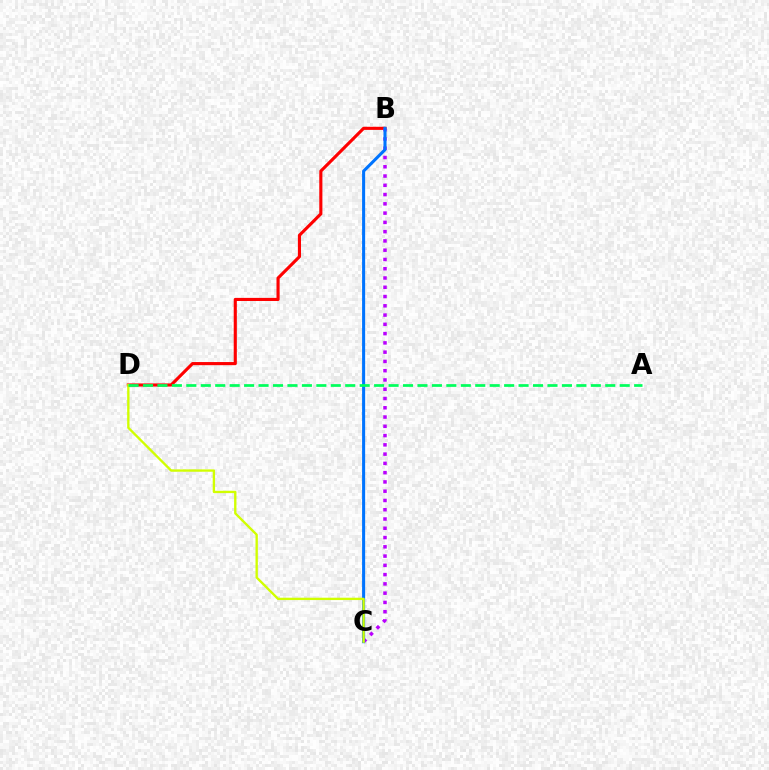{('B', 'D'): [{'color': '#ff0000', 'line_style': 'solid', 'thickness': 2.25}], ('B', 'C'): [{'color': '#b900ff', 'line_style': 'dotted', 'thickness': 2.52}, {'color': '#0074ff', 'line_style': 'solid', 'thickness': 2.2}], ('C', 'D'): [{'color': '#d1ff00', 'line_style': 'solid', 'thickness': 1.69}], ('A', 'D'): [{'color': '#00ff5c', 'line_style': 'dashed', 'thickness': 1.96}]}